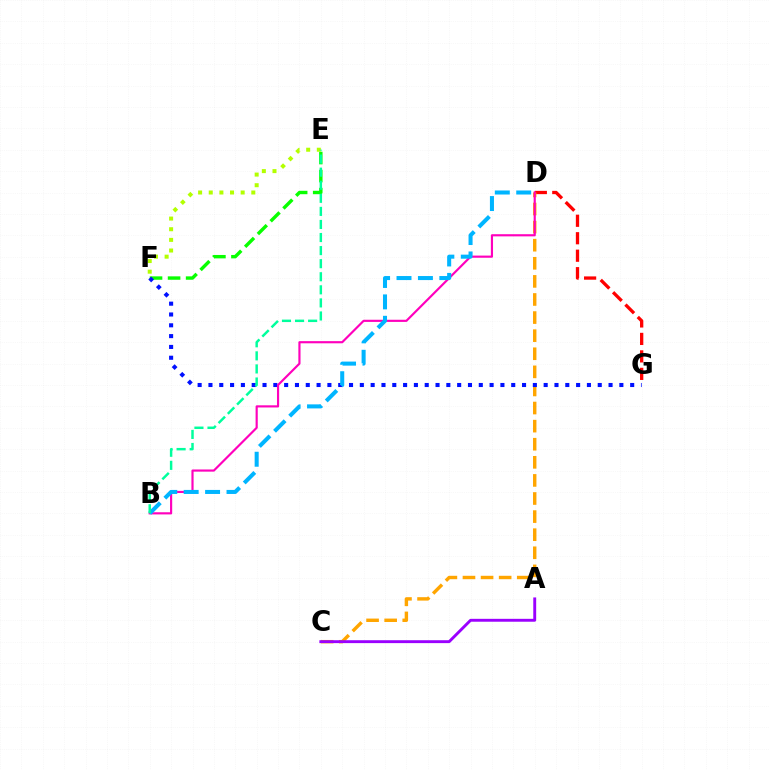{('E', 'F'): [{'color': '#08ff00', 'line_style': 'dashed', 'thickness': 2.45}, {'color': '#b3ff00', 'line_style': 'dotted', 'thickness': 2.89}], ('D', 'G'): [{'color': '#ff0000', 'line_style': 'dashed', 'thickness': 2.37}], ('C', 'D'): [{'color': '#ffa500', 'line_style': 'dashed', 'thickness': 2.46}], ('A', 'C'): [{'color': '#9b00ff', 'line_style': 'solid', 'thickness': 2.09}], ('F', 'G'): [{'color': '#0010ff', 'line_style': 'dotted', 'thickness': 2.94}], ('B', 'D'): [{'color': '#ff00bd', 'line_style': 'solid', 'thickness': 1.56}, {'color': '#00b5ff', 'line_style': 'dashed', 'thickness': 2.91}], ('B', 'E'): [{'color': '#00ff9d', 'line_style': 'dashed', 'thickness': 1.78}]}